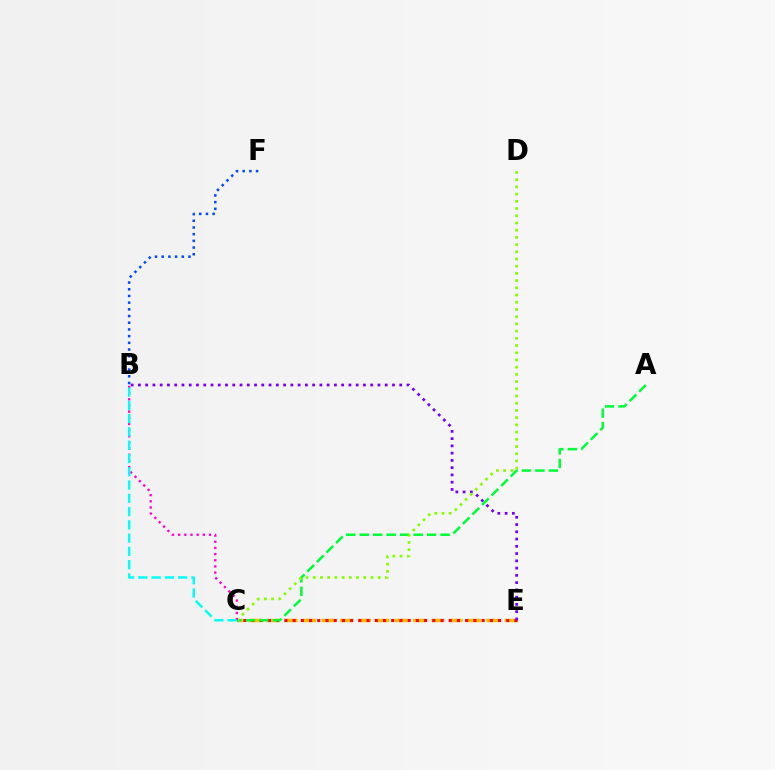{('C', 'E'): [{'color': '#ffbd00', 'line_style': 'dashed', 'thickness': 2.49}, {'color': '#ff0000', 'line_style': 'dotted', 'thickness': 2.23}], ('B', 'F'): [{'color': '#004bff', 'line_style': 'dotted', 'thickness': 1.82}], ('B', 'E'): [{'color': '#7200ff', 'line_style': 'dotted', 'thickness': 1.97}], ('A', 'C'): [{'color': '#00ff39', 'line_style': 'dashed', 'thickness': 1.83}], ('C', 'D'): [{'color': '#84ff00', 'line_style': 'dotted', 'thickness': 1.96}], ('B', 'C'): [{'color': '#ff00cf', 'line_style': 'dotted', 'thickness': 1.67}, {'color': '#00fff6', 'line_style': 'dashed', 'thickness': 1.8}]}